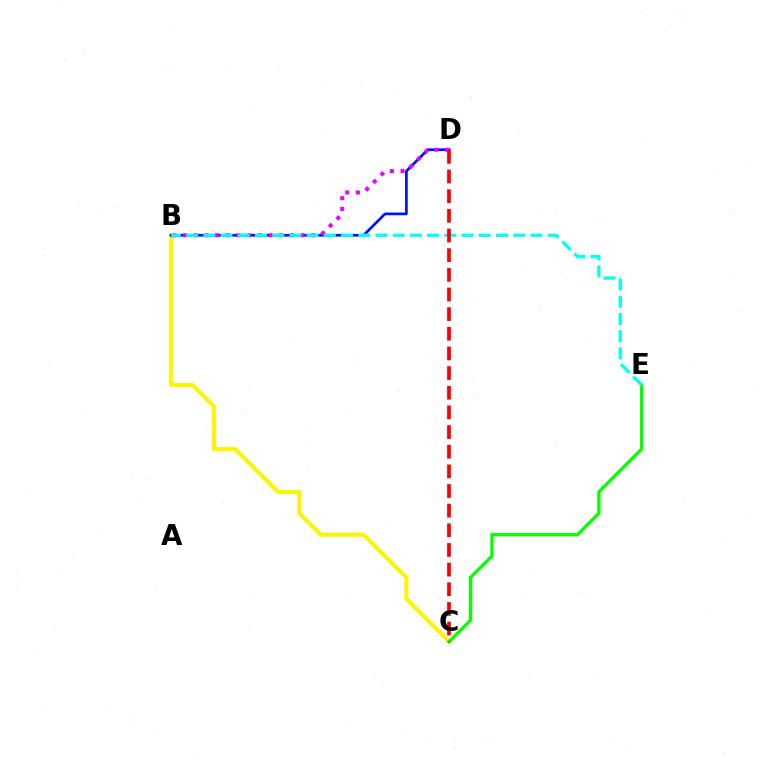{('B', 'C'): [{'color': '#fcf500', 'line_style': 'solid', 'thickness': 2.94}], ('B', 'D'): [{'color': '#0010ff', 'line_style': 'solid', 'thickness': 1.95}, {'color': '#ee00ff', 'line_style': 'dotted', 'thickness': 2.91}], ('C', 'E'): [{'color': '#08ff00', 'line_style': 'solid', 'thickness': 2.38}], ('B', 'E'): [{'color': '#00fff6', 'line_style': 'dashed', 'thickness': 2.34}], ('C', 'D'): [{'color': '#ff0000', 'line_style': 'dashed', 'thickness': 2.67}]}